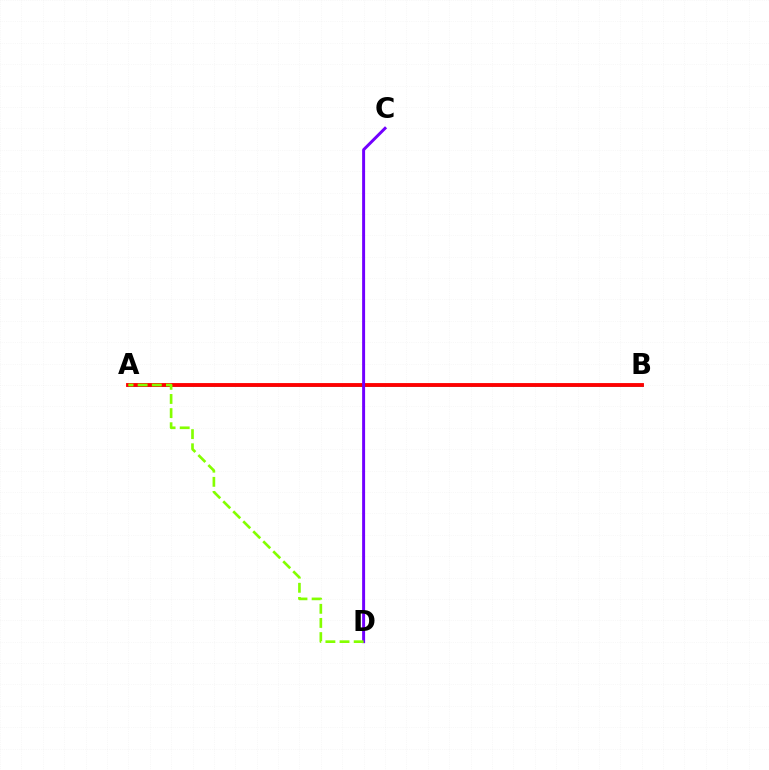{('A', 'B'): [{'color': '#00fff6', 'line_style': 'solid', 'thickness': 2.12}, {'color': '#ff0000', 'line_style': 'solid', 'thickness': 2.77}], ('C', 'D'): [{'color': '#7200ff', 'line_style': 'solid', 'thickness': 2.13}], ('A', 'D'): [{'color': '#84ff00', 'line_style': 'dashed', 'thickness': 1.92}]}